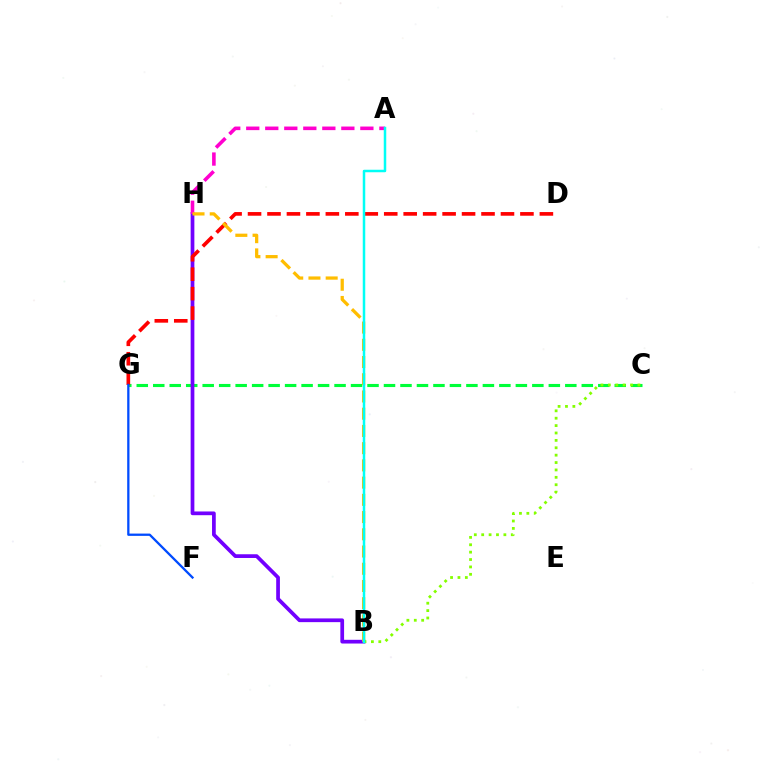{('C', 'G'): [{'color': '#00ff39', 'line_style': 'dashed', 'thickness': 2.24}], ('B', 'H'): [{'color': '#7200ff', 'line_style': 'solid', 'thickness': 2.68}, {'color': '#ffbd00', 'line_style': 'dashed', 'thickness': 2.34}], ('D', 'G'): [{'color': '#ff0000', 'line_style': 'dashed', 'thickness': 2.64}], ('F', 'G'): [{'color': '#004bff', 'line_style': 'solid', 'thickness': 1.65}], ('A', 'H'): [{'color': '#ff00cf', 'line_style': 'dashed', 'thickness': 2.58}], ('B', 'C'): [{'color': '#84ff00', 'line_style': 'dotted', 'thickness': 2.01}], ('A', 'B'): [{'color': '#00fff6', 'line_style': 'solid', 'thickness': 1.8}]}